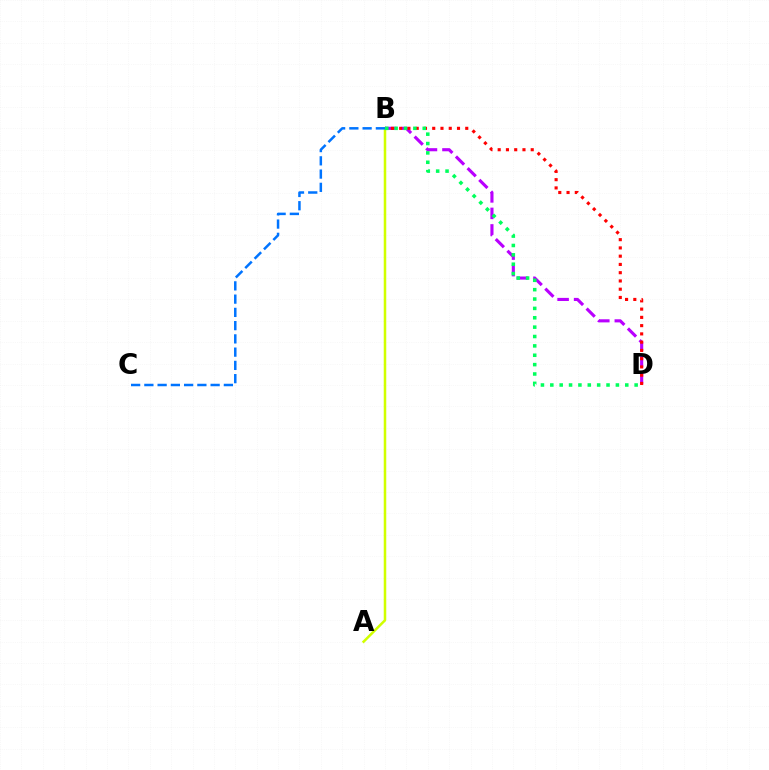{('A', 'B'): [{'color': '#d1ff00', 'line_style': 'solid', 'thickness': 1.82}], ('B', 'D'): [{'color': '#b900ff', 'line_style': 'dashed', 'thickness': 2.24}, {'color': '#ff0000', 'line_style': 'dotted', 'thickness': 2.24}, {'color': '#00ff5c', 'line_style': 'dotted', 'thickness': 2.55}], ('B', 'C'): [{'color': '#0074ff', 'line_style': 'dashed', 'thickness': 1.8}]}